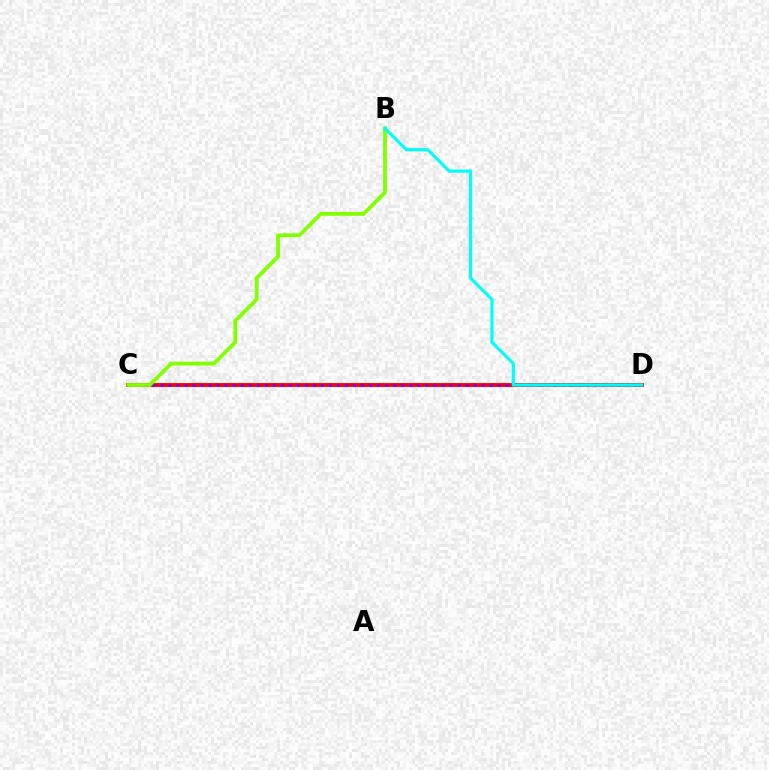{('C', 'D'): [{'color': '#ff0000', 'line_style': 'solid', 'thickness': 2.8}, {'color': '#7200ff', 'line_style': 'dotted', 'thickness': 2.18}], ('B', 'C'): [{'color': '#84ff00', 'line_style': 'solid', 'thickness': 2.73}], ('B', 'D'): [{'color': '#00fff6', 'line_style': 'solid', 'thickness': 2.3}]}